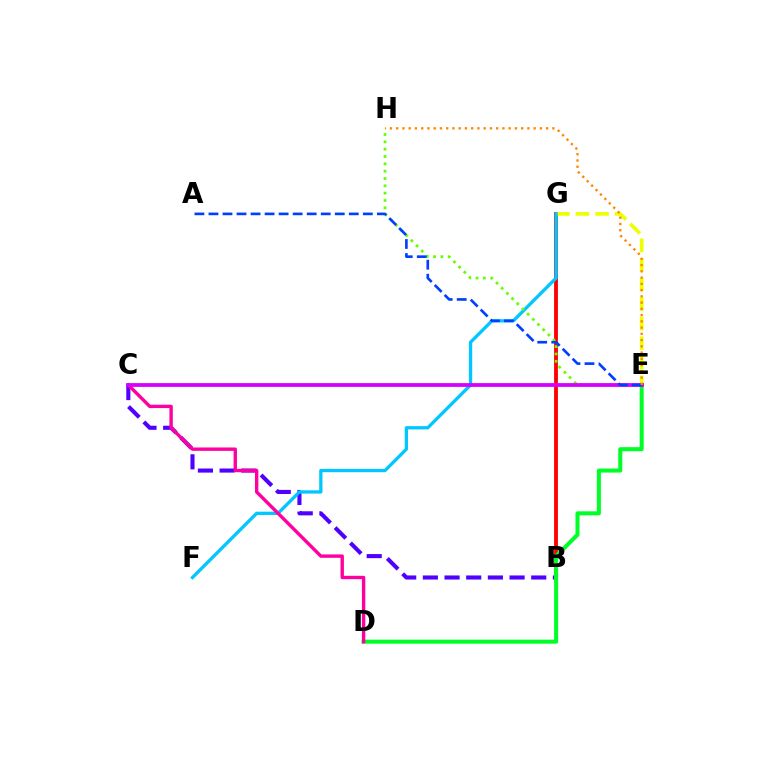{('B', 'C'): [{'color': '#4f00ff', 'line_style': 'dashed', 'thickness': 2.94}], ('B', 'G'): [{'color': '#ff0000', 'line_style': 'solid', 'thickness': 2.75}], ('E', 'G'): [{'color': '#eeff00', 'line_style': 'dashed', 'thickness': 2.66}], ('F', 'G'): [{'color': '#00c7ff', 'line_style': 'solid', 'thickness': 2.37}], ('D', 'E'): [{'color': '#00ff27', 'line_style': 'solid', 'thickness': 2.9}], ('C', 'E'): [{'color': '#00ffaf', 'line_style': 'dotted', 'thickness': 1.6}, {'color': '#d600ff', 'line_style': 'solid', 'thickness': 2.73}], ('C', 'D'): [{'color': '#ff00a0', 'line_style': 'solid', 'thickness': 2.44}], ('E', 'H'): [{'color': '#66ff00', 'line_style': 'dotted', 'thickness': 1.99}, {'color': '#ff8800', 'line_style': 'dotted', 'thickness': 1.7}], ('A', 'E'): [{'color': '#003fff', 'line_style': 'dashed', 'thickness': 1.91}]}